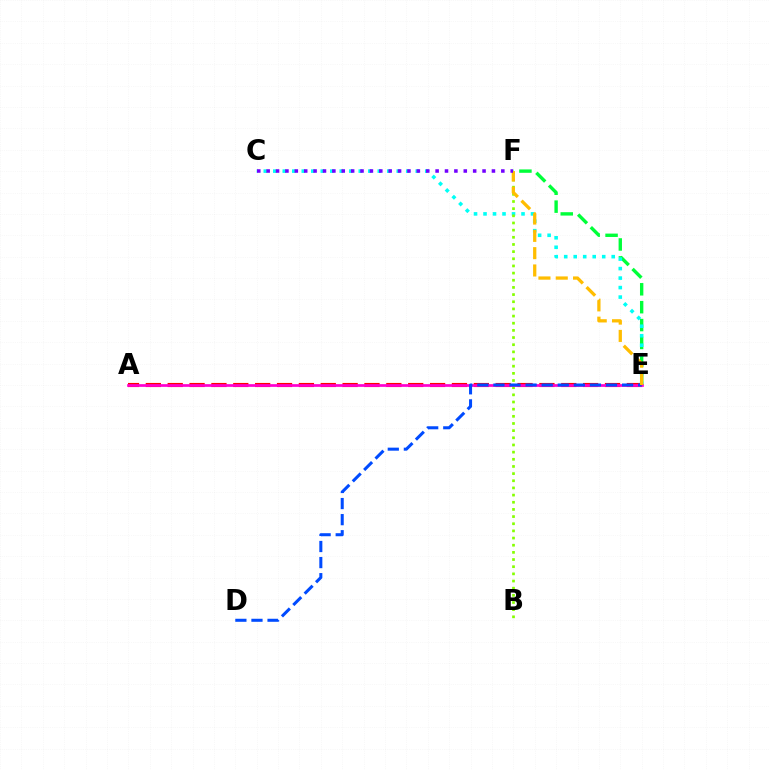{('E', 'F'): [{'color': '#00ff39', 'line_style': 'dashed', 'thickness': 2.43}, {'color': '#ffbd00', 'line_style': 'dashed', 'thickness': 2.35}], ('A', 'E'): [{'color': '#ff0000', 'line_style': 'dashed', 'thickness': 2.97}, {'color': '#ff00cf', 'line_style': 'solid', 'thickness': 1.94}], ('C', 'E'): [{'color': '#00fff6', 'line_style': 'dotted', 'thickness': 2.58}], ('B', 'F'): [{'color': '#84ff00', 'line_style': 'dotted', 'thickness': 1.95}], ('D', 'E'): [{'color': '#004bff', 'line_style': 'dashed', 'thickness': 2.18}], ('C', 'F'): [{'color': '#7200ff', 'line_style': 'dotted', 'thickness': 2.55}]}